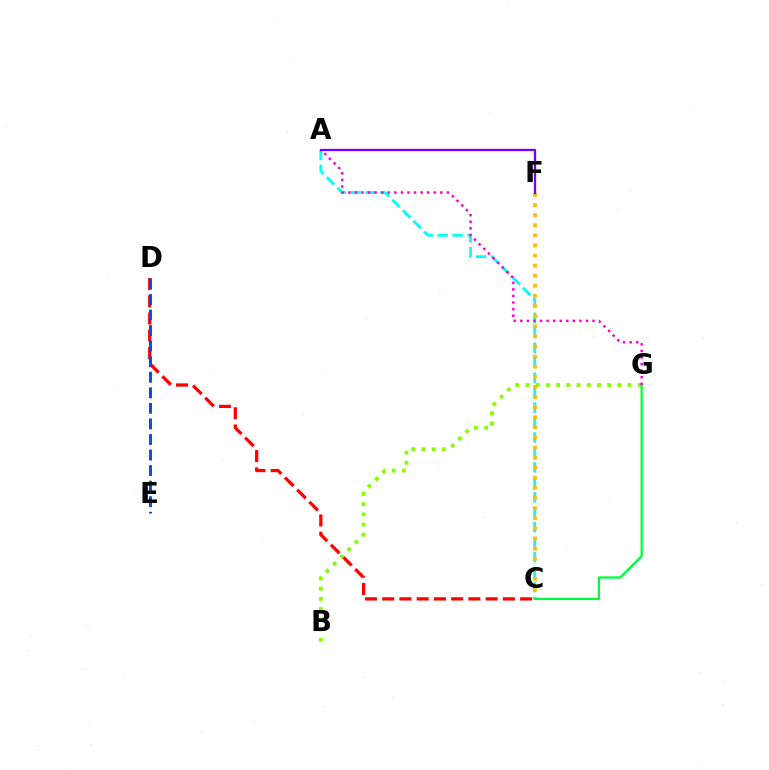{('A', 'C'): [{'color': '#00fff6', 'line_style': 'dashed', 'thickness': 2.03}], ('C', 'D'): [{'color': '#ff0000', 'line_style': 'dashed', 'thickness': 2.34}], ('D', 'E'): [{'color': '#004bff', 'line_style': 'dashed', 'thickness': 2.11}], ('B', 'G'): [{'color': '#84ff00', 'line_style': 'dotted', 'thickness': 2.78}], ('C', 'F'): [{'color': '#ffbd00', 'line_style': 'dotted', 'thickness': 2.75}], ('C', 'G'): [{'color': '#00ff39', 'line_style': 'solid', 'thickness': 1.64}], ('A', 'G'): [{'color': '#ff00cf', 'line_style': 'dotted', 'thickness': 1.78}], ('A', 'F'): [{'color': '#7200ff', 'line_style': 'solid', 'thickness': 1.65}]}